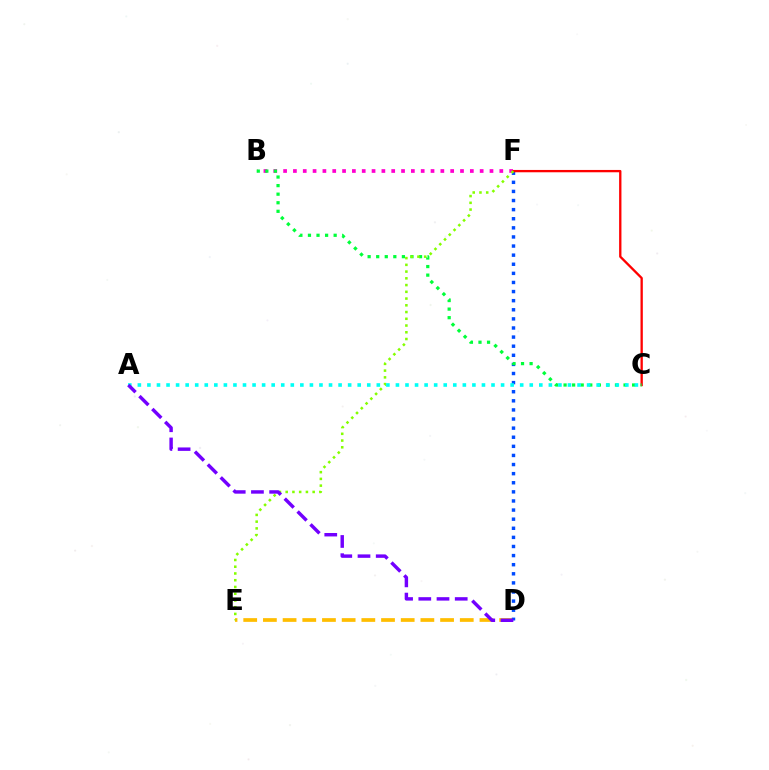{('D', 'E'): [{'color': '#ffbd00', 'line_style': 'dashed', 'thickness': 2.67}], ('D', 'F'): [{'color': '#004bff', 'line_style': 'dotted', 'thickness': 2.47}], ('B', 'F'): [{'color': '#ff00cf', 'line_style': 'dotted', 'thickness': 2.67}], ('C', 'F'): [{'color': '#ff0000', 'line_style': 'solid', 'thickness': 1.67}], ('B', 'C'): [{'color': '#00ff39', 'line_style': 'dotted', 'thickness': 2.33}], ('E', 'F'): [{'color': '#84ff00', 'line_style': 'dotted', 'thickness': 1.83}], ('A', 'C'): [{'color': '#00fff6', 'line_style': 'dotted', 'thickness': 2.6}], ('A', 'D'): [{'color': '#7200ff', 'line_style': 'dashed', 'thickness': 2.47}]}